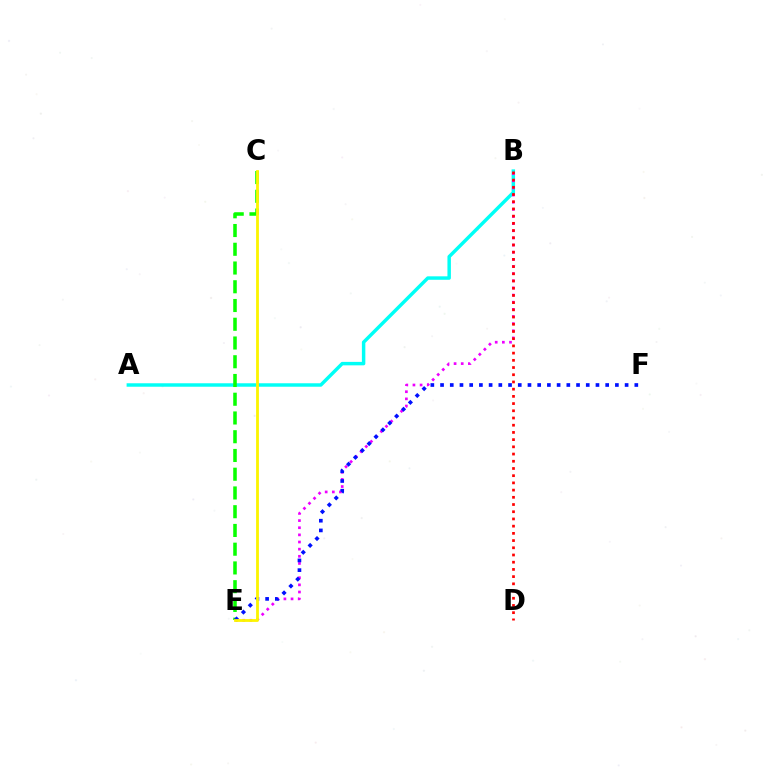{('A', 'B'): [{'color': '#00fff6', 'line_style': 'solid', 'thickness': 2.49}], ('C', 'E'): [{'color': '#08ff00', 'line_style': 'dashed', 'thickness': 2.55}, {'color': '#fcf500', 'line_style': 'solid', 'thickness': 2.02}], ('B', 'E'): [{'color': '#ee00ff', 'line_style': 'dotted', 'thickness': 1.94}], ('B', 'D'): [{'color': '#ff0000', 'line_style': 'dotted', 'thickness': 1.96}], ('E', 'F'): [{'color': '#0010ff', 'line_style': 'dotted', 'thickness': 2.64}]}